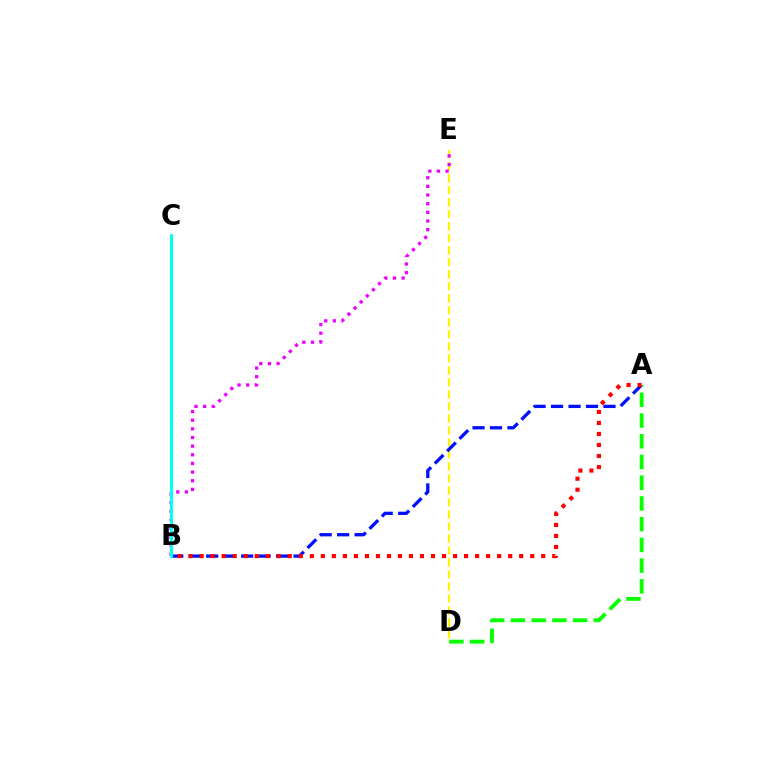{('D', 'E'): [{'color': '#fcf500', 'line_style': 'dashed', 'thickness': 1.63}], ('A', 'B'): [{'color': '#0010ff', 'line_style': 'dashed', 'thickness': 2.37}, {'color': '#ff0000', 'line_style': 'dotted', 'thickness': 2.99}], ('A', 'D'): [{'color': '#08ff00', 'line_style': 'dashed', 'thickness': 2.82}], ('B', 'E'): [{'color': '#ee00ff', 'line_style': 'dotted', 'thickness': 2.35}], ('B', 'C'): [{'color': '#00fff6', 'line_style': 'solid', 'thickness': 2.14}]}